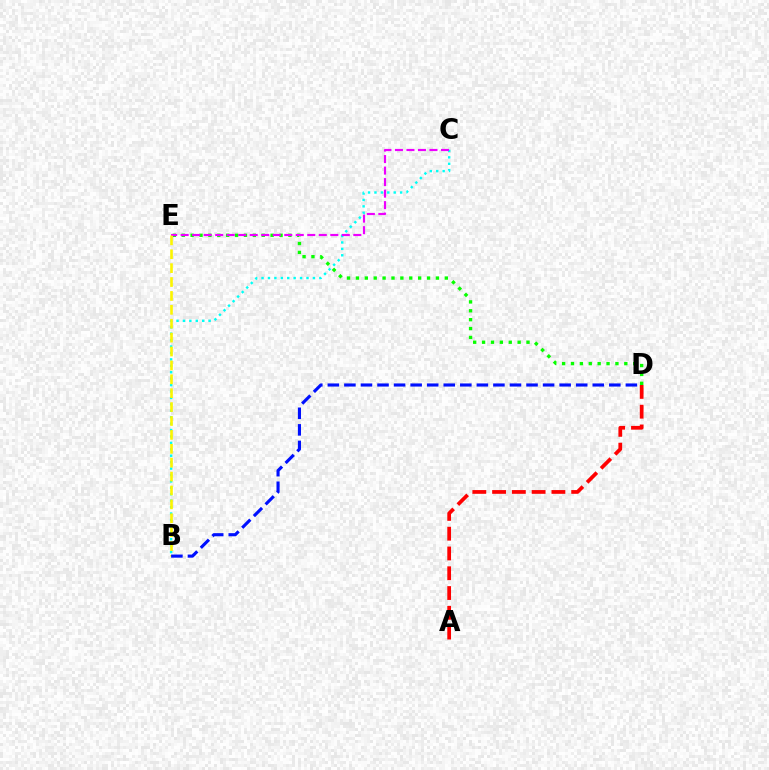{('B', 'C'): [{'color': '#00fff6', 'line_style': 'dotted', 'thickness': 1.74}], ('D', 'E'): [{'color': '#08ff00', 'line_style': 'dotted', 'thickness': 2.42}], ('C', 'E'): [{'color': '#ee00ff', 'line_style': 'dashed', 'thickness': 1.56}], ('A', 'D'): [{'color': '#ff0000', 'line_style': 'dashed', 'thickness': 2.69}], ('B', 'E'): [{'color': '#fcf500', 'line_style': 'dashed', 'thickness': 1.89}], ('B', 'D'): [{'color': '#0010ff', 'line_style': 'dashed', 'thickness': 2.25}]}